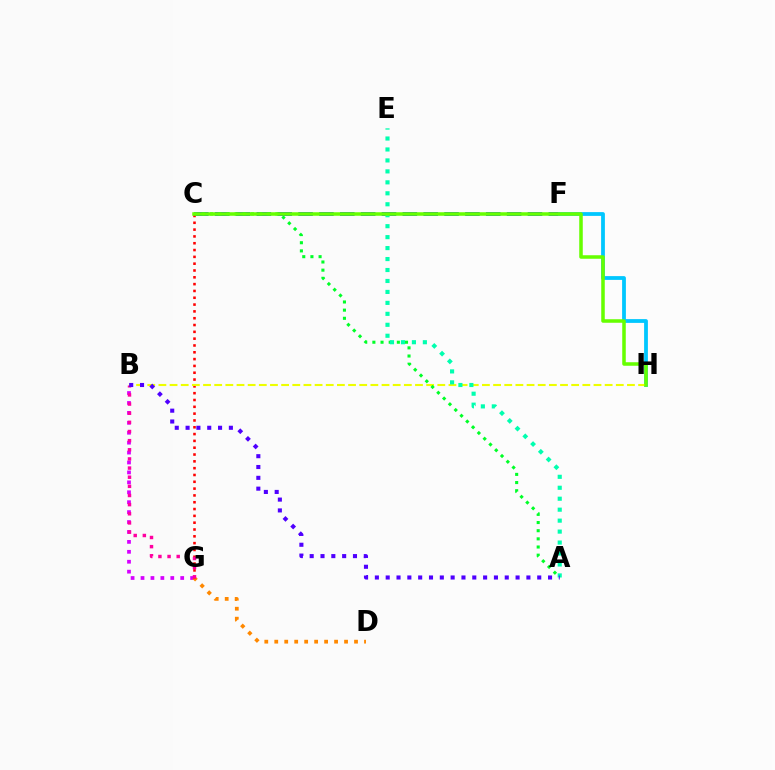{('C', 'F'): [{'color': '#003fff', 'line_style': 'dashed', 'thickness': 2.83}], ('B', 'G'): [{'color': '#d600ff', 'line_style': 'dotted', 'thickness': 2.7}, {'color': '#ff00a0', 'line_style': 'dotted', 'thickness': 2.48}], ('F', 'H'): [{'color': '#00c7ff', 'line_style': 'solid', 'thickness': 2.72}], ('D', 'G'): [{'color': '#ff8800', 'line_style': 'dotted', 'thickness': 2.71}], ('C', 'G'): [{'color': '#ff0000', 'line_style': 'dotted', 'thickness': 1.85}], ('B', 'H'): [{'color': '#eeff00', 'line_style': 'dashed', 'thickness': 1.52}], ('A', 'C'): [{'color': '#00ff27', 'line_style': 'dotted', 'thickness': 2.22}], ('A', 'E'): [{'color': '#00ffaf', 'line_style': 'dotted', 'thickness': 2.98}], ('C', 'H'): [{'color': '#66ff00', 'line_style': 'solid', 'thickness': 2.54}], ('A', 'B'): [{'color': '#4f00ff', 'line_style': 'dotted', 'thickness': 2.94}]}